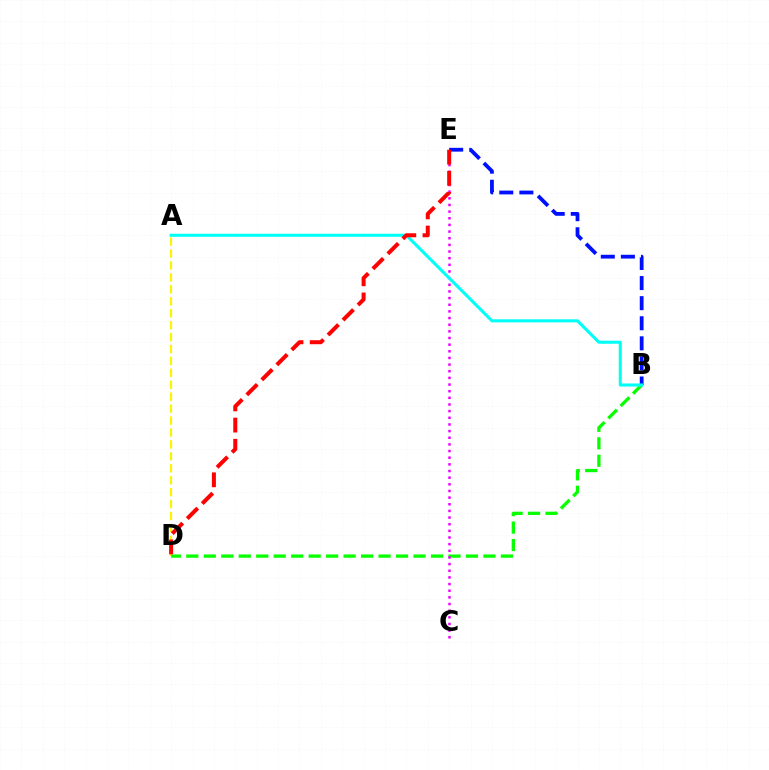{('A', 'D'): [{'color': '#fcf500', 'line_style': 'dashed', 'thickness': 1.62}], ('B', 'D'): [{'color': '#08ff00', 'line_style': 'dashed', 'thickness': 2.37}], ('C', 'E'): [{'color': '#ee00ff', 'line_style': 'dotted', 'thickness': 1.81}], ('B', 'E'): [{'color': '#0010ff', 'line_style': 'dashed', 'thickness': 2.73}], ('A', 'B'): [{'color': '#00fff6', 'line_style': 'solid', 'thickness': 2.21}], ('D', 'E'): [{'color': '#ff0000', 'line_style': 'dashed', 'thickness': 2.88}]}